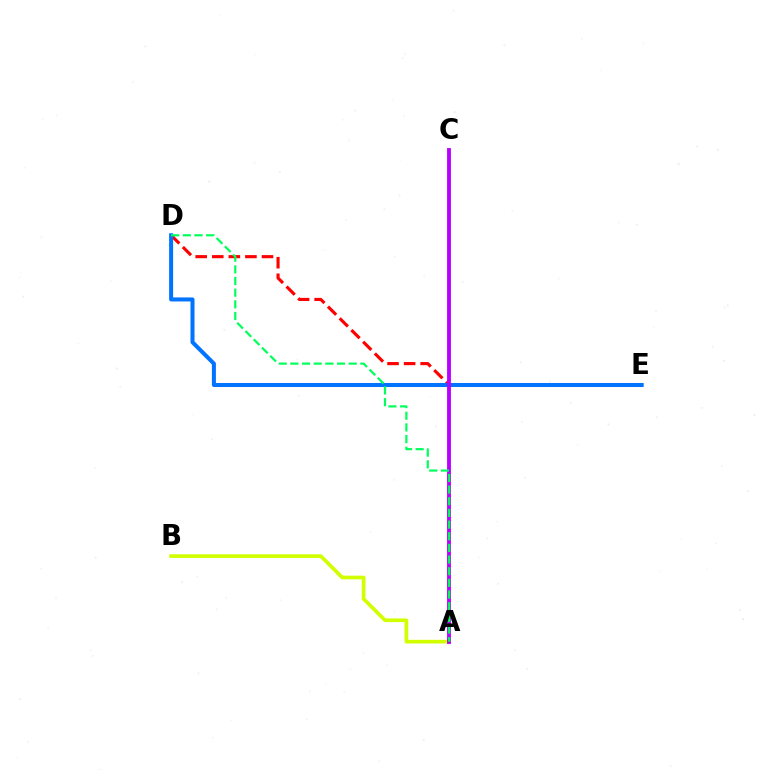{('A', 'B'): [{'color': '#d1ff00', 'line_style': 'solid', 'thickness': 2.65}], ('D', 'E'): [{'color': '#ff0000', 'line_style': 'dashed', 'thickness': 2.25}, {'color': '#0074ff', 'line_style': 'solid', 'thickness': 2.9}], ('A', 'C'): [{'color': '#b900ff', 'line_style': 'solid', 'thickness': 2.77}], ('A', 'D'): [{'color': '#00ff5c', 'line_style': 'dashed', 'thickness': 1.58}]}